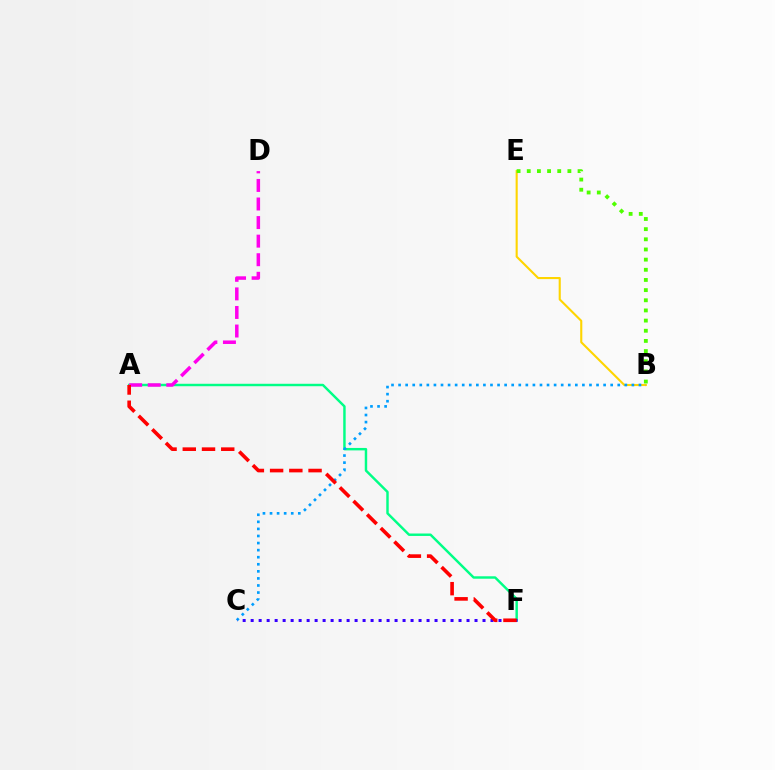{('A', 'F'): [{'color': '#00ff86', 'line_style': 'solid', 'thickness': 1.76}, {'color': '#ff0000', 'line_style': 'dashed', 'thickness': 2.61}], ('B', 'E'): [{'color': '#ffd500', 'line_style': 'solid', 'thickness': 1.52}, {'color': '#4fff00', 'line_style': 'dotted', 'thickness': 2.76}], ('B', 'C'): [{'color': '#009eff', 'line_style': 'dotted', 'thickness': 1.92}], ('C', 'F'): [{'color': '#3700ff', 'line_style': 'dotted', 'thickness': 2.17}], ('A', 'D'): [{'color': '#ff00ed', 'line_style': 'dashed', 'thickness': 2.52}]}